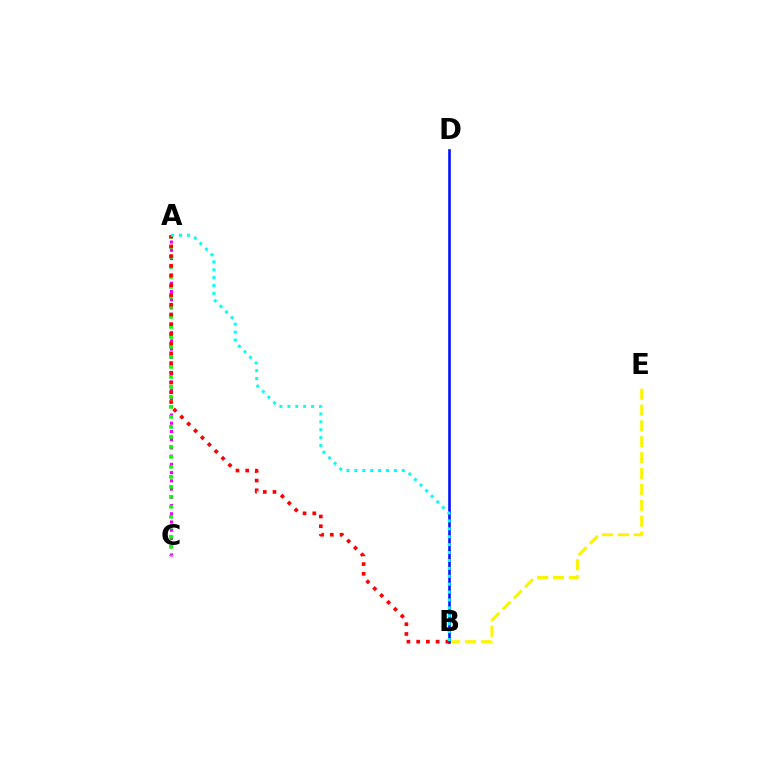{('A', 'C'): [{'color': '#ee00ff', 'line_style': 'dotted', 'thickness': 2.24}, {'color': '#08ff00', 'line_style': 'dotted', 'thickness': 2.72}], ('B', 'E'): [{'color': '#fcf500', 'line_style': 'dashed', 'thickness': 2.16}], ('B', 'D'): [{'color': '#0010ff', 'line_style': 'solid', 'thickness': 1.88}], ('A', 'B'): [{'color': '#ff0000', 'line_style': 'dotted', 'thickness': 2.64}, {'color': '#00fff6', 'line_style': 'dotted', 'thickness': 2.15}]}